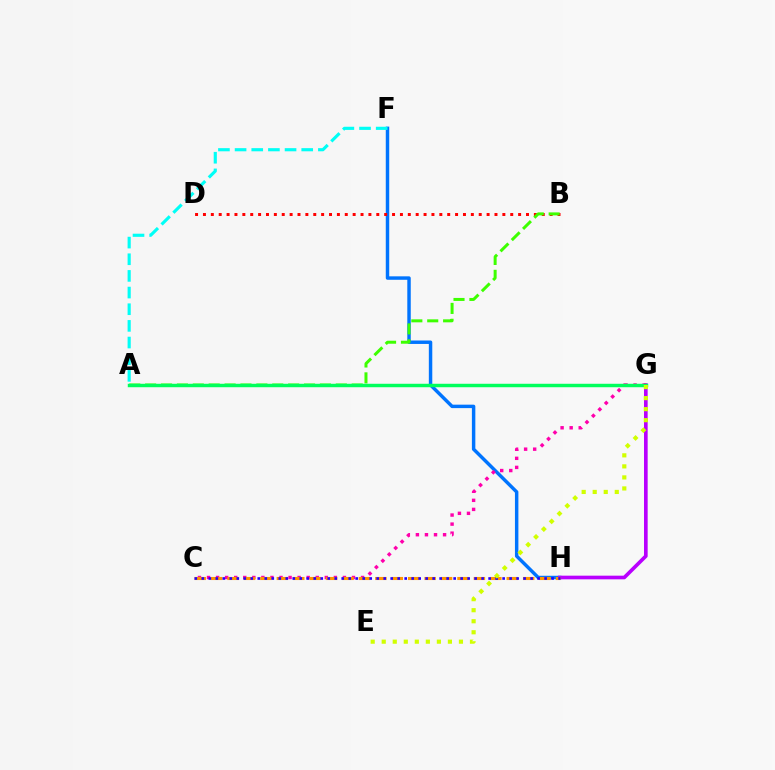{('F', 'H'): [{'color': '#0074ff', 'line_style': 'solid', 'thickness': 2.48}], ('G', 'H'): [{'color': '#b900ff', 'line_style': 'solid', 'thickness': 2.63}], ('C', 'G'): [{'color': '#ff00ac', 'line_style': 'dotted', 'thickness': 2.46}], ('B', 'D'): [{'color': '#ff0000', 'line_style': 'dotted', 'thickness': 2.14}], ('C', 'H'): [{'color': '#ff9400', 'line_style': 'dashed', 'thickness': 2.23}, {'color': '#2500ff', 'line_style': 'dotted', 'thickness': 1.9}], ('A', 'B'): [{'color': '#3dff00', 'line_style': 'dashed', 'thickness': 2.16}], ('A', 'G'): [{'color': '#00ff5c', 'line_style': 'solid', 'thickness': 2.49}], ('A', 'F'): [{'color': '#00fff6', 'line_style': 'dashed', 'thickness': 2.26}], ('E', 'G'): [{'color': '#d1ff00', 'line_style': 'dotted', 'thickness': 3.0}]}